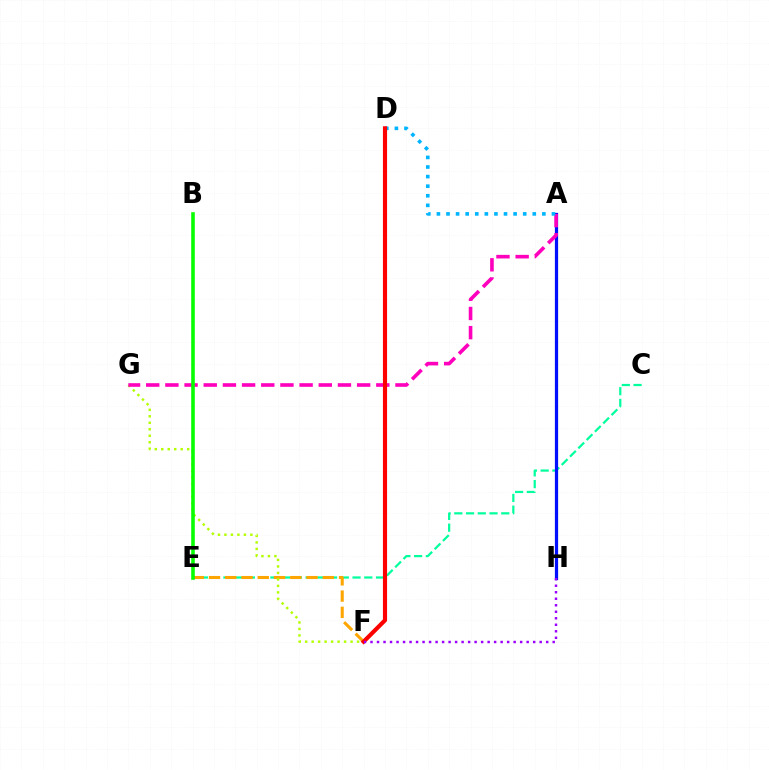{('C', 'E'): [{'color': '#00ff9d', 'line_style': 'dashed', 'thickness': 1.59}], ('E', 'F'): [{'color': '#ffa500', 'line_style': 'dashed', 'thickness': 2.21}], ('F', 'G'): [{'color': '#b3ff00', 'line_style': 'dotted', 'thickness': 1.76}], ('A', 'H'): [{'color': '#0010ff', 'line_style': 'solid', 'thickness': 2.32}], ('A', 'G'): [{'color': '#ff00bd', 'line_style': 'dashed', 'thickness': 2.6}], ('B', 'E'): [{'color': '#08ff00', 'line_style': 'solid', 'thickness': 2.59}], ('A', 'D'): [{'color': '#00b5ff', 'line_style': 'dotted', 'thickness': 2.6}], ('D', 'F'): [{'color': '#ff0000', 'line_style': 'solid', 'thickness': 2.98}], ('F', 'H'): [{'color': '#9b00ff', 'line_style': 'dotted', 'thickness': 1.77}]}